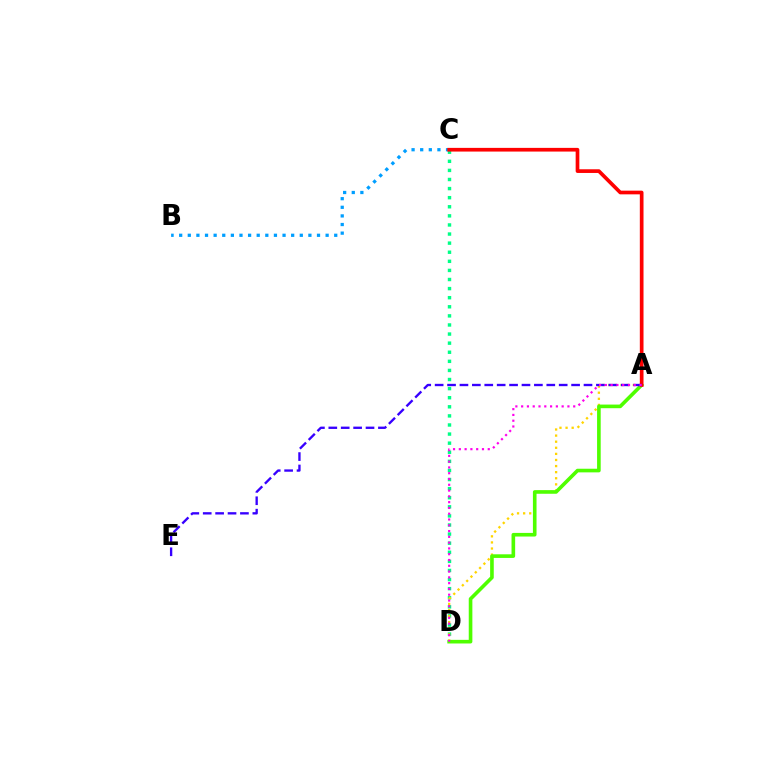{('C', 'D'): [{'color': '#00ff86', 'line_style': 'dotted', 'thickness': 2.47}], ('B', 'C'): [{'color': '#009eff', 'line_style': 'dotted', 'thickness': 2.34}], ('A', 'D'): [{'color': '#ffd500', 'line_style': 'dotted', 'thickness': 1.66}, {'color': '#4fff00', 'line_style': 'solid', 'thickness': 2.61}, {'color': '#ff00ed', 'line_style': 'dotted', 'thickness': 1.57}], ('A', 'C'): [{'color': '#ff0000', 'line_style': 'solid', 'thickness': 2.66}], ('A', 'E'): [{'color': '#3700ff', 'line_style': 'dashed', 'thickness': 1.69}]}